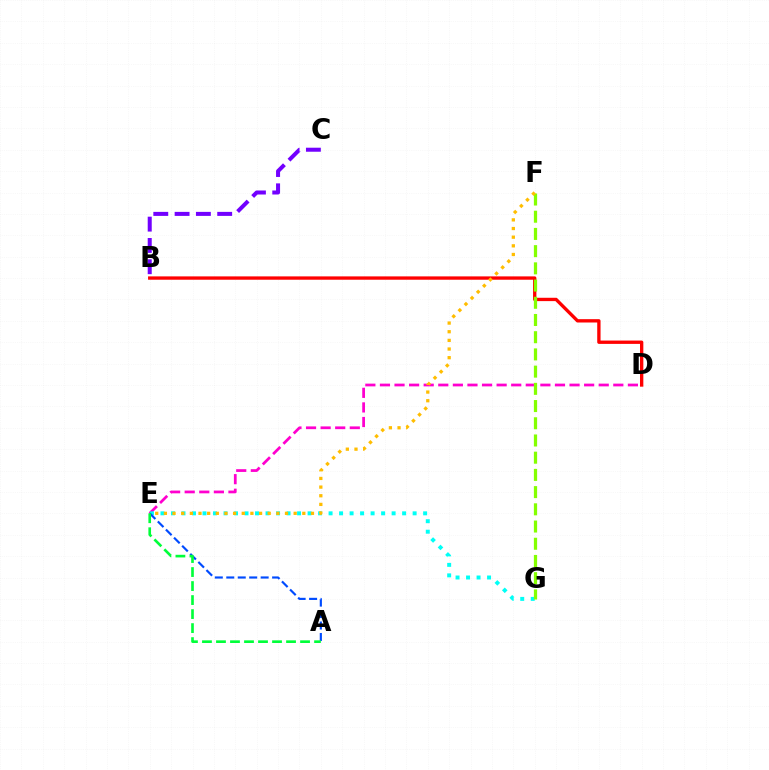{('B', 'C'): [{'color': '#7200ff', 'line_style': 'dashed', 'thickness': 2.89}], ('D', 'E'): [{'color': '#ff00cf', 'line_style': 'dashed', 'thickness': 1.98}], ('E', 'G'): [{'color': '#00fff6', 'line_style': 'dotted', 'thickness': 2.85}], ('A', 'E'): [{'color': '#004bff', 'line_style': 'dashed', 'thickness': 1.56}, {'color': '#00ff39', 'line_style': 'dashed', 'thickness': 1.9}], ('B', 'D'): [{'color': '#ff0000', 'line_style': 'solid', 'thickness': 2.4}], ('F', 'G'): [{'color': '#84ff00', 'line_style': 'dashed', 'thickness': 2.34}], ('E', 'F'): [{'color': '#ffbd00', 'line_style': 'dotted', 'thickness': 2.35}]}